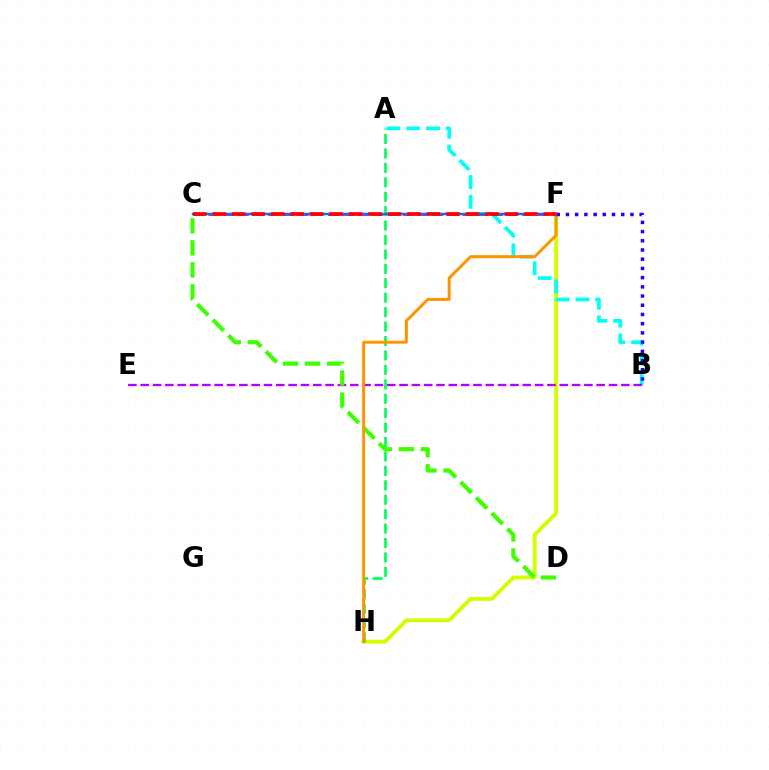{('F', 'H'): [{'color': '#d1ff00', 'line_style': 'solid', 'thickness': 2.77}, {'color': '#ff9400', 'line_style': 'solid', 'thickness': 2.14}], ('A', 'B'): [{'color': '#00fff6', 'line_style': 'dashed', 'thickness': 2.68}], ('B', 'E'): [{'color': '#b900ff', 'line_style': 'dashed', 'thickness': 1.67}], ('C', 'D'): [{'color': '#3dff00', 'line_style': 'dashed', 'thickness': 2.99}], ('A', 'H'): [{'color': '#00ff5c', 'line_style': 'dashed', 'thickness': 1.96}], ('C', 'F'): [{'color': '#ff00ac', 'line_style': 'dashed', 'thickness': 2.03}, {'color': '#0074ff', 'line_style': 'solid', 'thickness': 1.8}, {'color': '#ff0000', 'line_style': 'dashed', 'thickness': 2.65}], ('B', 'F'): [{'color': '#2500ff', 'line_style': 'dotted', 'thickness': 2.5}]}